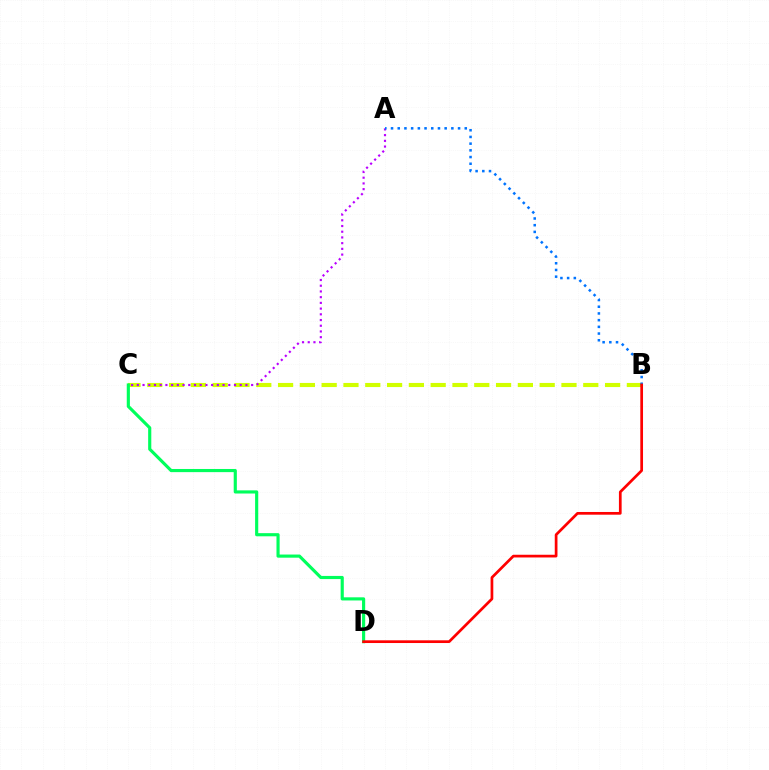{('B', 'C'): [{'color': '#d1ff00', 'line_style': 'dashed', 'thickness': 2.96}], ('C', 'D'): [{'color': '#00ff5c', 'line_style': 'solid', 'thickness': 2.27}], ('A', 'C'): [{'color': '#b900ff', 'line_style': 'dotted', 'thickness': 1.55}], ('A', 'B'): [{'color': '#0074ff', 'line_style': 'dotted', 'thickness': 1.82}], ('B', 'D'): [{'color': '#ff0000', 'line_style': 'solid', 'thickness': 1.95}]}